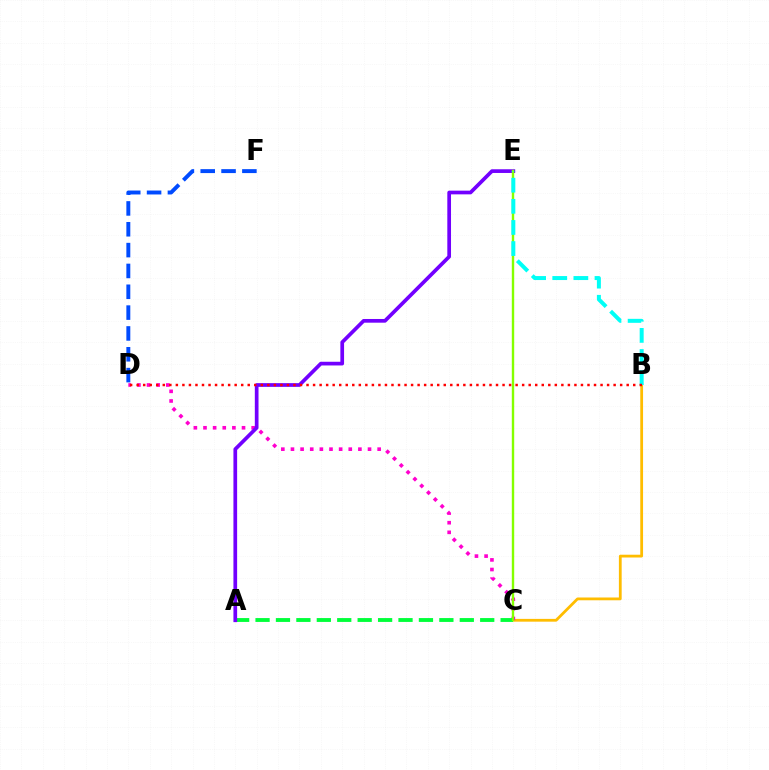{('B', 'C'): [{'color': '#ffbd00', 'line_style': 'solid', 'thickness': 2.0}], ('C', 'D'): [{'color': '#ff00cf', 'line_style': 'dotted', 'thickness': 2.62}], ('D', 'F'): [{'color': '#004bff', 'line_style': 'dashed', 'thickness': 2.83}], ('A', 'C'): [{'color': '#00ff39', 'line_style': 'dashed', 'thickness': 2.77}], ('A', 'E'): [{'color': '#7200ff', 'line_style': 'solid', 'thickness': 2.66}], ('C', 'E'): [{'color': '#84ff00', 'line_style': 'solid', 'thickness': 1.72}], ('B', 'E'): [{'color': '#00fff6', 'line_style': 'dashed', 'thickness': 2.87}], ('B', 'D'): [{'color': '#ff0000', 'line_style': 'dotted', 'thickness': 1.78}]}